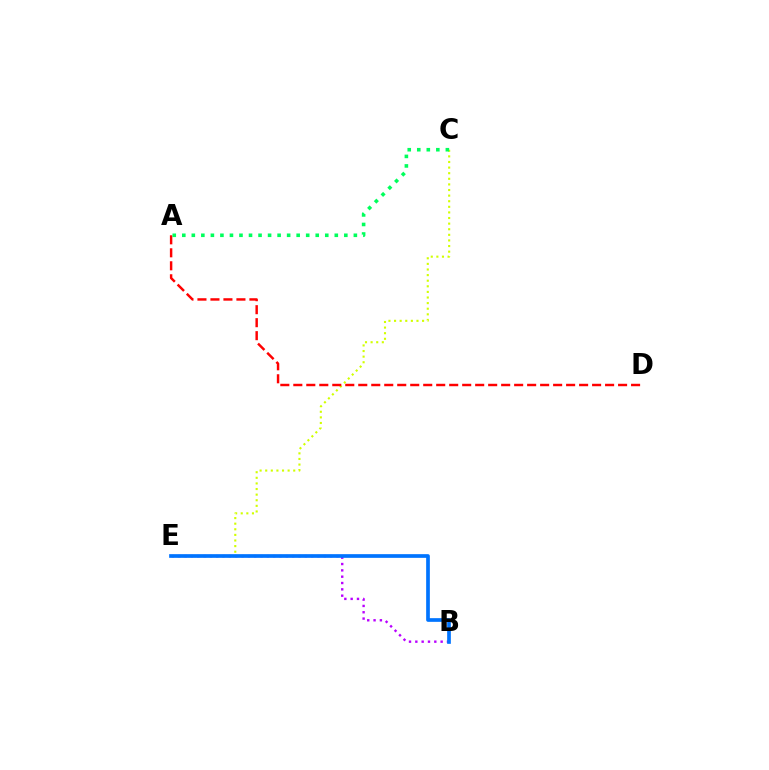{('B', 'E'): [{'color': '#b900ff', 'line_style': 'dotted', 'thickness': 1.72}, {'color': '#0074ff', 'line_style': 'solid', 'thickness': 2.65}], ('C', 'E'): [{'color': '#d1ff00', 'line_style': 'dotted', 'thickness': 1.52}], ('A', 'D'): [{'color': '#ff0000', 'line_style': 'dashed', 'thickness': 1.76}], ('A', 'C'): [{'color': '#00ff5c', 'line_style': 'dotted', 'thickness': 2.59}]}